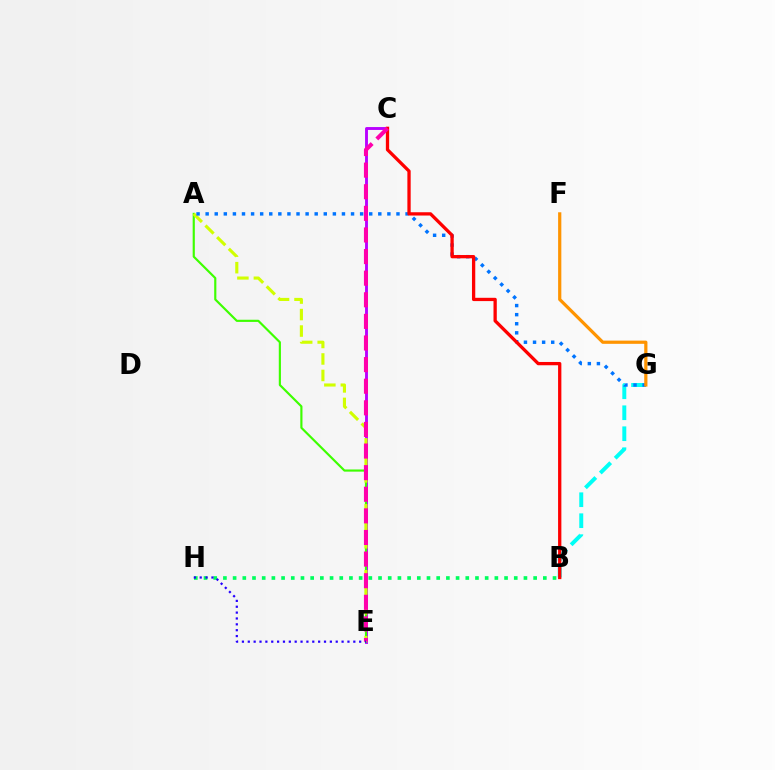{('C', 'E'): [{'color': '#b900ff', 'line_style': 'solid', 'thickness': 2.08}, {'color': '#ff00ac', 'line_style': 'dashed', 'thickness': 2.94}], ('A', 'E'): [{'color': '#3dff00', 'line_style': 'solid', 'thickness': 1.56}, {'color': '#d1ff00', 'line_style': 'dashed', 'thickness': 2.24}], ('B', 'G'): [{'color': '#00fff6', 'line_style': 'dashed', 'thickness': 2.85}], ('B', 'H'): [{'color': '#00ff5c', 'line_style': 'dotted', 'thickness': 2.63}], ('A', 'G'): [{'color': '#0074ff', 'line_style': 'dotted', 'thickness': 2.47}], ('B', 'C'): [{'color': '#ff0000', 'line_style': 'solid', 'thickness': 2.37}], ('F', 'G'): [{'color': '#ff9400', 'line_style': 'solid', 'thickness': 2.32}], ('E', 'H'): [{'color': '#2500ff', 'line_style': 'dotted', 'thickness': 1.59}]}